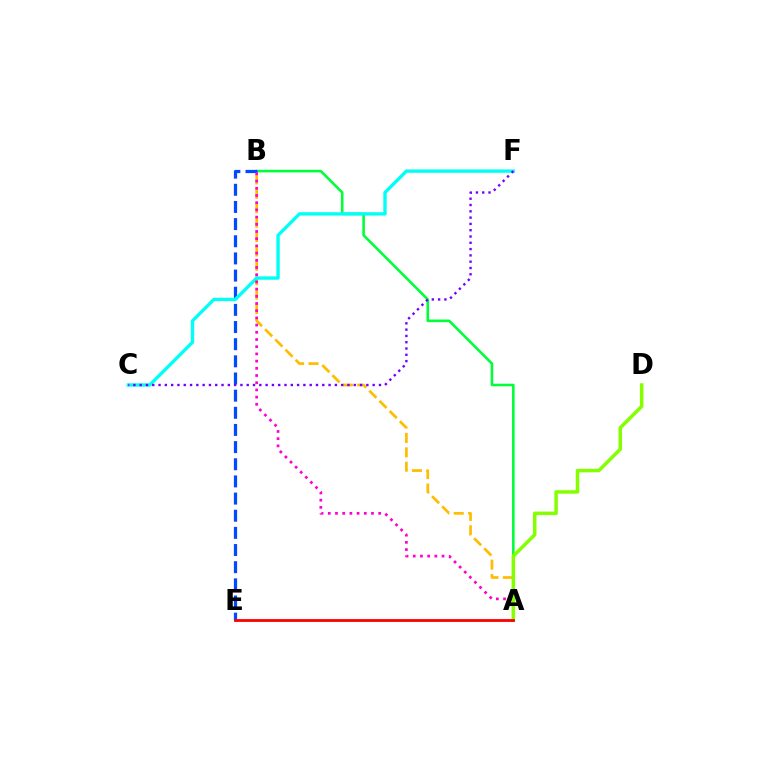{('A', 'B'): [{'color': '#00ff39', 'line_style': 'solid', 'thickness': 1.87}, {'color': '#ffbd00', 'line_style': 'dashed', 'thickness': 1.96}, {'color': '#ff00cf', 'line_style': 'dotted', 'thickness': 1.96}], ('B', 'E'): [{'color': '#004bff', 'line_style': 'dashed', 'thickness': 2.33}], ('C', 'F'): [{'color': '#00fff6', 'line_style': 'solid', 'thickness': 2.41}, {'color': '#7200ff', 'line_style': 'dotted', 'thickness': 1.71}], ('A', 'D'): [{'color': '#84ff00', 'line_style': 'solid', 'thickness': 2.52}], ('A', 'E'): [{'color': '#ff0000', 'line_style': 'solid', 'thickness': 2.02}]}